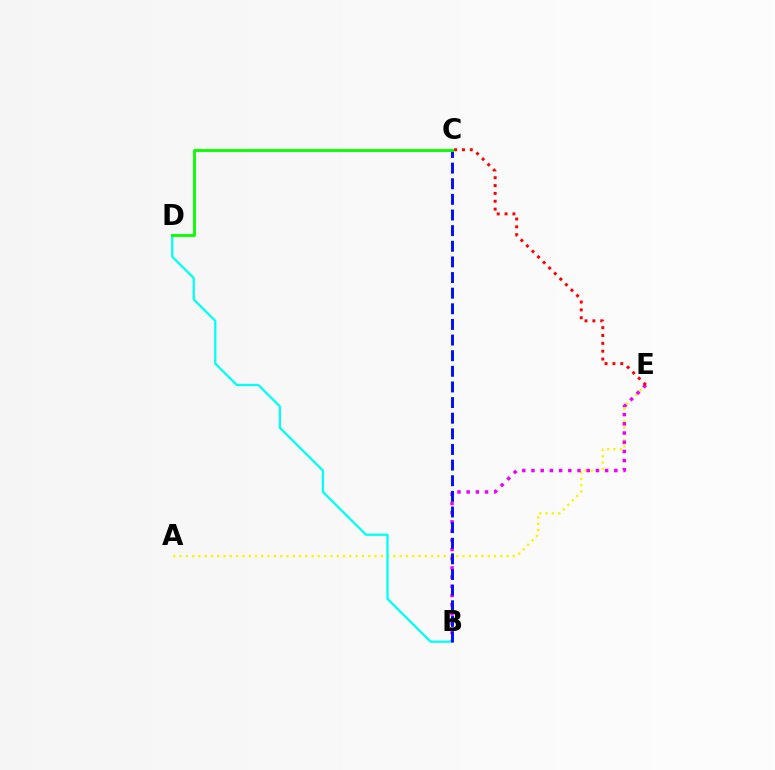{('A', 'E'): [{'color': '#fcf500', 'line_style': 'dotted', 'thickness': 1.71}], ('B', 'E'): [{'color': '#ee00ff', 'line_style': 'dotted', 'thickness': 2.5}], ('B', 'D'): [{'color': '#00fff6', 'line_style': 'solid', 'thickness': 1.63}], ('B', 'C'): [{'color': '#0010ff', 'line_style': 'dashed', 'thickness': 2.12}], ('C', 'E'): [{'color': '#ff0000', 'line_style': 'dotted', 'thickness': 2.13}], ('C', 'D'): [{'color': '#08ff00', 'line_style': 'solid', 'thickness': 2.07}]}